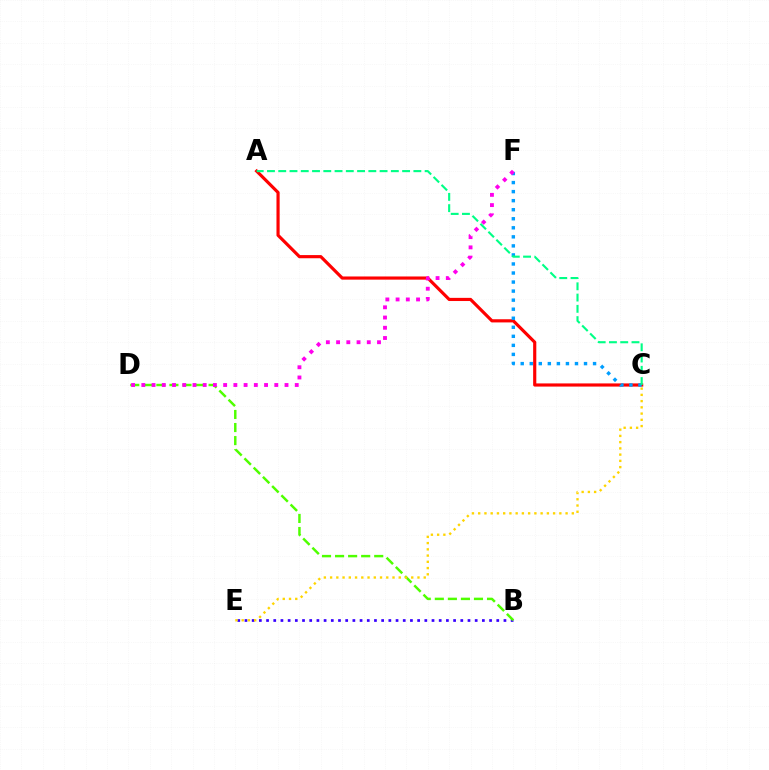{('B', 'E'): [{'color': '#3700ff', 'line_style': 'dotted', 'thickness': 1.95}], ('B', 'D'): [{'color': '#4fff00', 'line_style': 'dashed', 'thickness': 1.77}], ('C', 'E'): [{'color': '#ffd500', 'line_style': 'dotted', 'thickness': 1.7}], ('A', 'C'): [{'color': '#ff0000', 'line_style': 'solid', 'thickness': 2.28}, {'color': '#00ff86', 'line_style': 'dashed', 'thickness': 1.53}], ('C', 'F'): [{'color': '#009eff', 'line_style': 'dotted', 'thickness': 2.46}], ('D', 'F'): [{'color': '#ff00ed', 'line_style': 'dotted', 'thickness': 2.78}]}